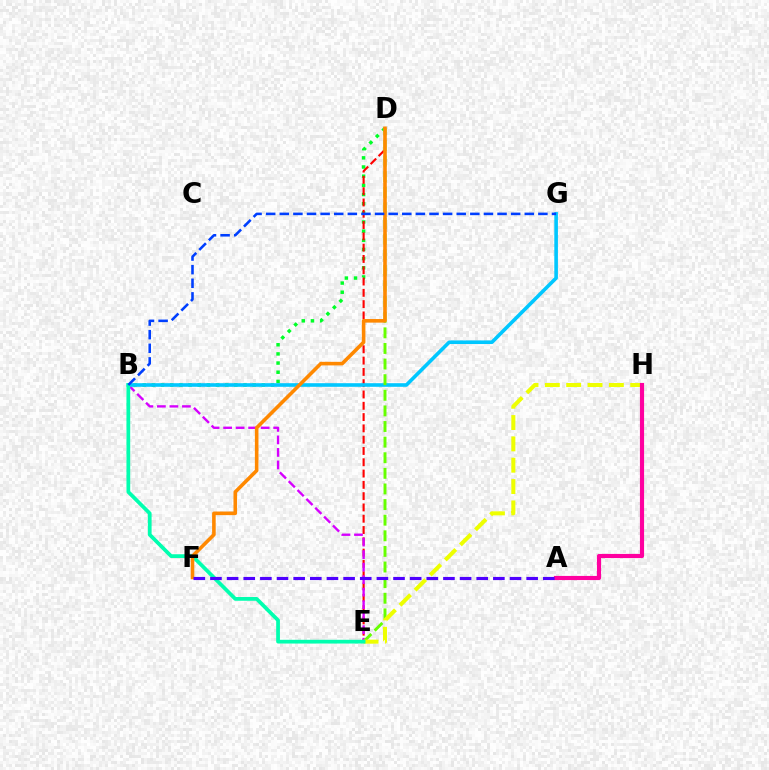{('B', 'D'): [{'color': '#00ff27', 'line_style': 'dotted', 'thickness': 2.49}], ('D', 'E'): [{'color': '#ff0000', 'line_style': 'dashed', 'thickness': 1.53}, {'color': '#66ff00', 'line_style': 'dashed', 'thickness': 2.12}], ('B', 'E'): [{'color': '#d600ff', 'line_style': 'dashed', 'thickness': 1.7}, {'color': '#00ffaf', 'line_style': 'solid', 'thickness': 2.7}], ('B', 'G'): [{'color': '#00c7ff', 'line_style': 'solid', 'thickness': 2.6}, {'color': '#003fff', 'line_style': 'dashed', 'thickness': 1.85}], ('E', 'H'): [{'color': '#eeff00', 'line_style': 'dashed', 'thickness': 2.9}], ('A', 'H'): [{'color': '#ff00a0', 'line_style': 'solid', 'thickness': 2.99}], ('D', 'F'): [{'color': '#ff8800', 'line_style': 'solid', 'thickness': 2.58}], ('A', 'F'): [{'color': '#4f00ff', 'line_style': 'dashed', 'thickness': 2.26}]}